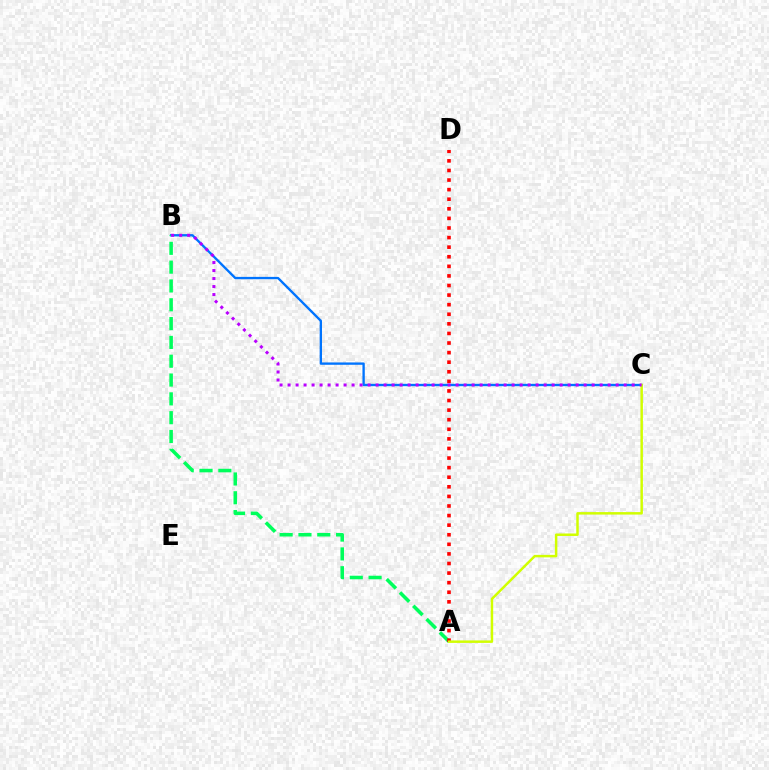{('B', 'C'): [{'color': '#0074ff', 'line_style': 'solid', 'thickness': 1.69}, {'color': '#b900ff', 'line_style': 'dotted', 'thickness': 2.17}], ('A', 'B'): [{'color': '#00ff5c', 'line_style': 'dashed', 'thickness': 2.56}], ('A', 'D'): [{'color': '#ff0000', 'line_style': 'dotted', 'thickness': 2.6}], ('A', 'C'): [{'color': '#d1ff00', 'line_style': 'solid', 'thickness': 1.79}]}